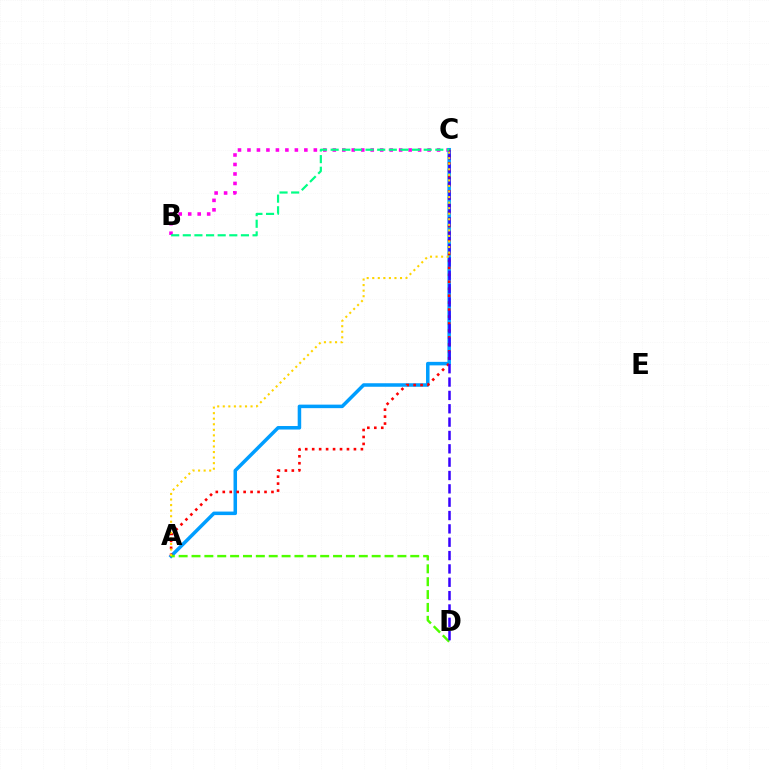{('B', 'C'): [{'color': '#ff00ed', 'line_style': 'dotted', 'thickness': 2.58}, {'color': '#00ff86', 'line_style': 'dashed', 'thickness': 1.58}], ('A', 'C'): [{'color': '#009eff', 'line_style': 'solid', 'thickness': 2.53}, {'color': '#ff0000', 'line_style': 'dotted', 'thickness': 1.89}, {'color': '#ffd500', 'line_style': 'dotted', 'thickness': 1.51}], ('A', 'D'): [{'color': '#4fff00', 'line_style': 'dashed', 'thickness': 1.75}], ('C', 'D'): [{'color': '#3700ff', 'line_style': 'dashed', 'thickness': 1.81}]}